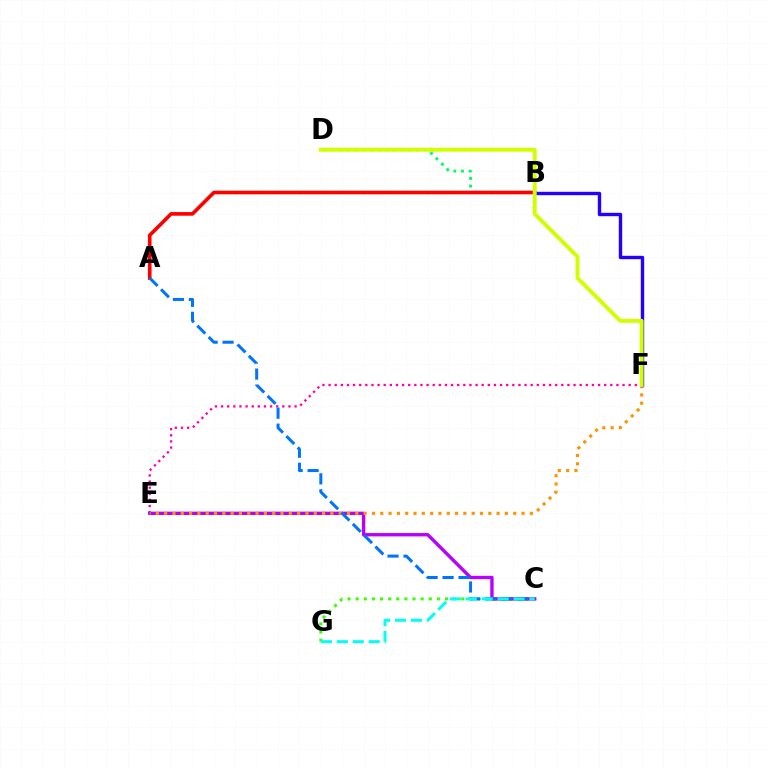{('C', 'G'): [{'color': '#3dff00', 'line_style': 'dotted', 'thickness': 2.21}, {'color': '#00fff6', 'line_style': 'dashed', 'thickness': 2.16}], ('E', 'F'): [{'color': '#ff00ac', 'line_style': 'dotted', 'thickness': 1.66}, {'color': '#ff9400', 'line_style': 'dotted', 'thickness': 2.26}], ('C', 'E'): [{'color': '#b900ff', 'line_style': 'solid', 'thickness': 2.42}], ('B', 'D'): [{'color': '#00ff5c', 'line_style': 'dotted', 'thickness': 2.09}], ('A', 'B'): [{'color': '#ff0000', 'line_style': 'solid', 'thickness': 2.62}], ('A', 'C'): [{'color': '#0074ff', 'line_style': 'dashed', 'thickness': 2.17}], ('B', 'F'): [{'color': '#2500ff', 'line_style': 'solid', 'thickness': 2.44}], ('D', 'F'): [{'color': '#d1ff00', 'line_style': 'solid', 'thickness': 2.82}]}